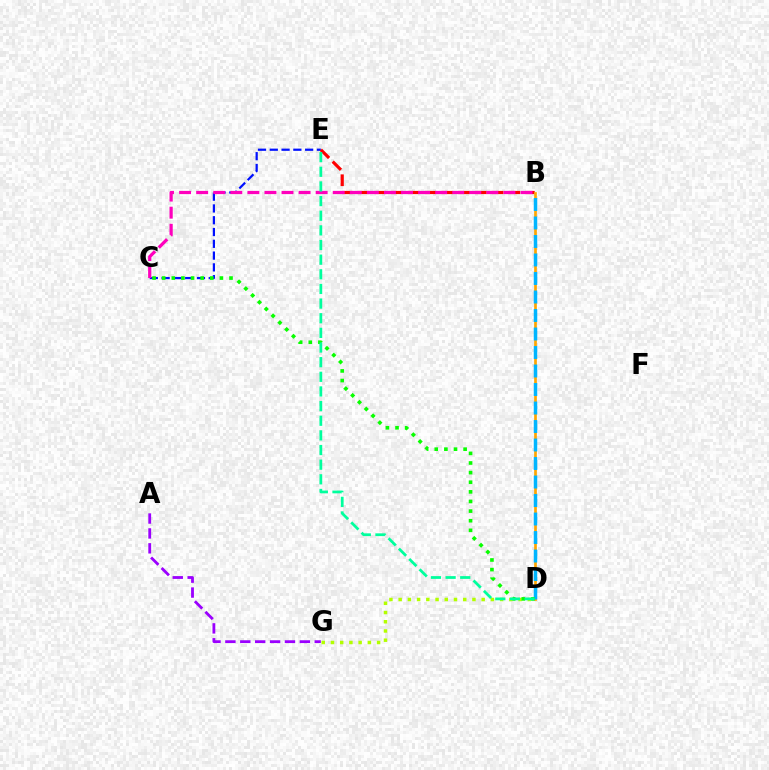{('C', 'E'): [{'color': '#0010ff', 'line_style': 'dashed', 'thickness': 1.6}], ('D', 'G'): [{'color': '#b3ff00', 'line_style': 'dotted', 'thickness': 2.51}], ('A', 'G'): [{'color': '#9b00ff', 'line_style': 'dashed', 'thickness': 2.02}], ('B', 'E'): [{'color': '#ff0000', 'line_style': 'dashed', 'thickness': 2.28}], ('B', 'D'): [{'color': '#ffa500', 'line_style': 'solid', 'thickness': 1.93}, {'color': '#00b5ff', 'line_style': 'dashed', 'thickness': 2.51}], ('B', 'C'): [{'color': '#ff00bd', 'line_style': 'dashed', 'thickness': 2.32}], ('C', 'D'): [{'color': '#08ff00', 'line_style': 'dotted', 'thickness': 2.61}], ('D', 'E'): [{'color': '#00ff9d', 'line_style': 'dashed', 'thickness': 1.99}]}